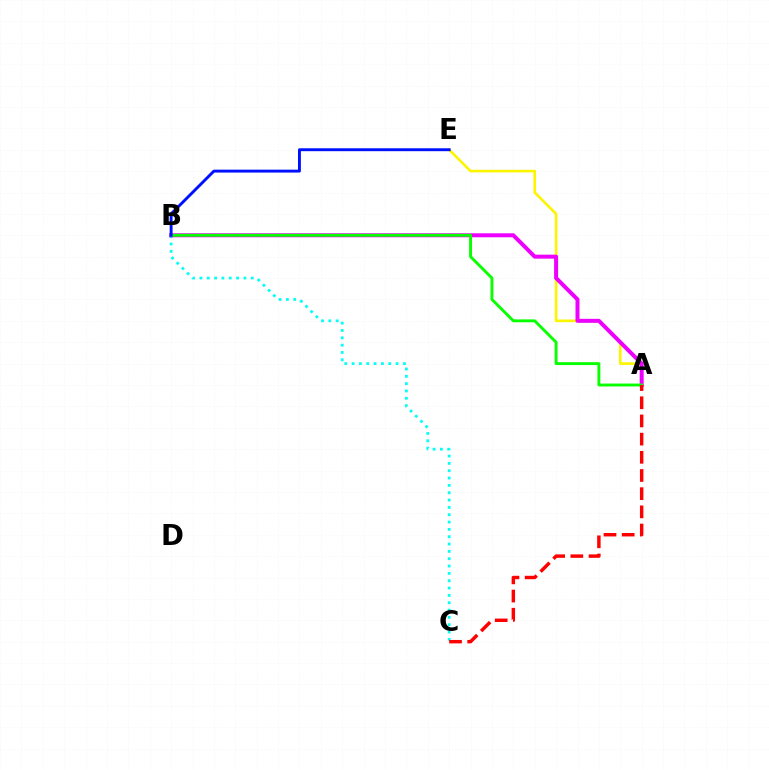{('A', 'E'): [{'color': '#fcf500', 'line_style': 'solid', 'thickness': 1.89}], ('B', 'C'): [{'color': '#00fff6', 'line_style': 'dotted', 'thickness': 1.99}], ('A', 'B'): [{'color': '#ee00ff', 'line_style': 'solid', 'thickness': 2.87}, {'color': '#08ff00', 'line_style': 'solid', 'thickness': 2.08}], ('B', 'E'): [{'color': '#0010ff', 'line_style': 'solid', 'thickness': 2.09}], ('A', 'C'): [{'color': '#ff0000', 'line_style': 'dashed', 'thickness': 2.47}]}